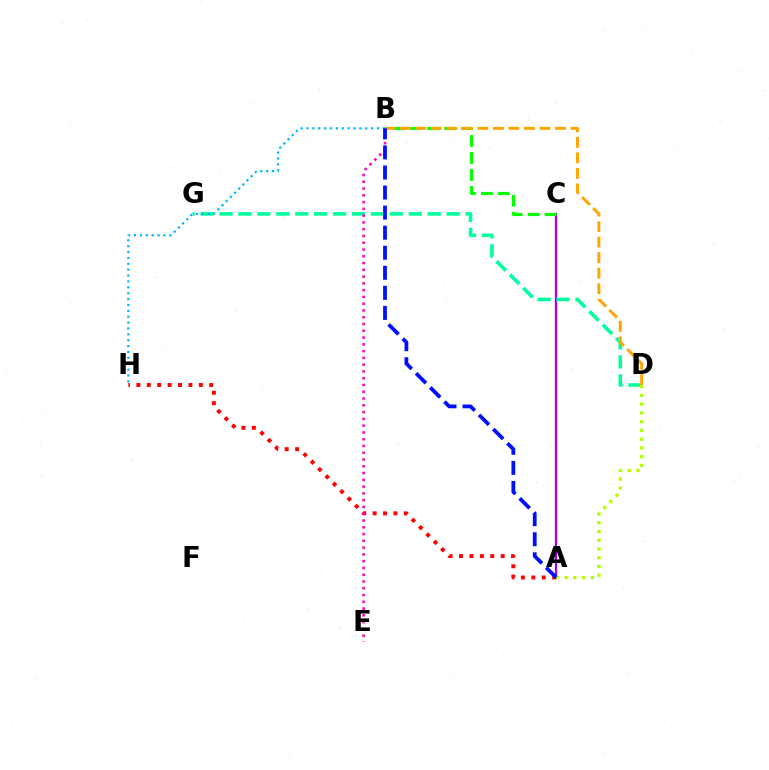{('A', 'C'): [{'color': '#9b00ff', 'line_style': 'solid', 'thickness': 1.63}], ('D', 'G'): [{'color': '#00ff9d', 'line_style': 'dashed', 'thickness': 2.57}], ('B', 'H'): [{'color': '#00b5ff', 'line_style': 'dotted', 'thickness': 1.6}], ('A', 'H'): [{'color': '#ff0000', 'line_style': 'dotted', 'thickness': 2.83}], ('A', 'D'): [{'color': '#b3ff00', 'line_style': 'dotted', 'thickness': 2.38}], ('B', 'E'): [{'color': '#ff00bd', 'line_style': 'dotted', 'thickness': 1.84}], ('B', 'C'): [{'color': '#08ff00', 'line_style': 'dashed', 'thickness': 2.3}], ('B', 'D'): [{'color': '#ffa500', 'line_style': 'dashed', 'thickness': 2.11}], ('A', 'B'): [{'color': '#0010ff', 'line_style': 'dashed', 'thickness': 2.72}]}